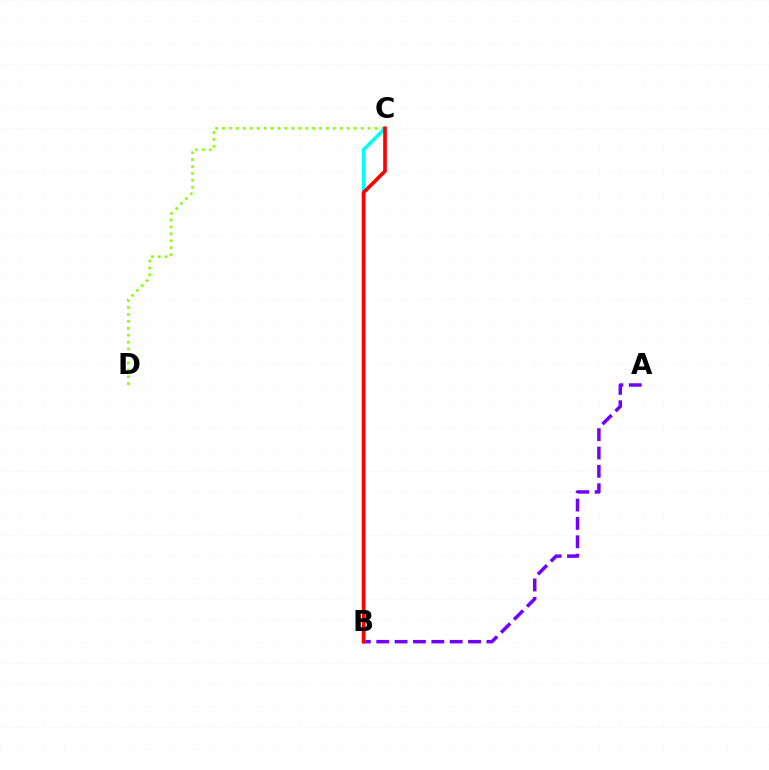{('A', 'B'): [{'color': '#7200ff', 'line_style': 'dashed', 'thickness': 2.49}], ('C', 'D'): [{'color': '#84ff00', 'line_style': 'dotted', 'thickness': 1.88}], ('B', 'C'): [{'color': '#00fff6', 'line_style': 'solid', 'thickness': 2.55}, {'color': '#ff0000', 'line_style': 'solid', 'thickness': 2.62}]}